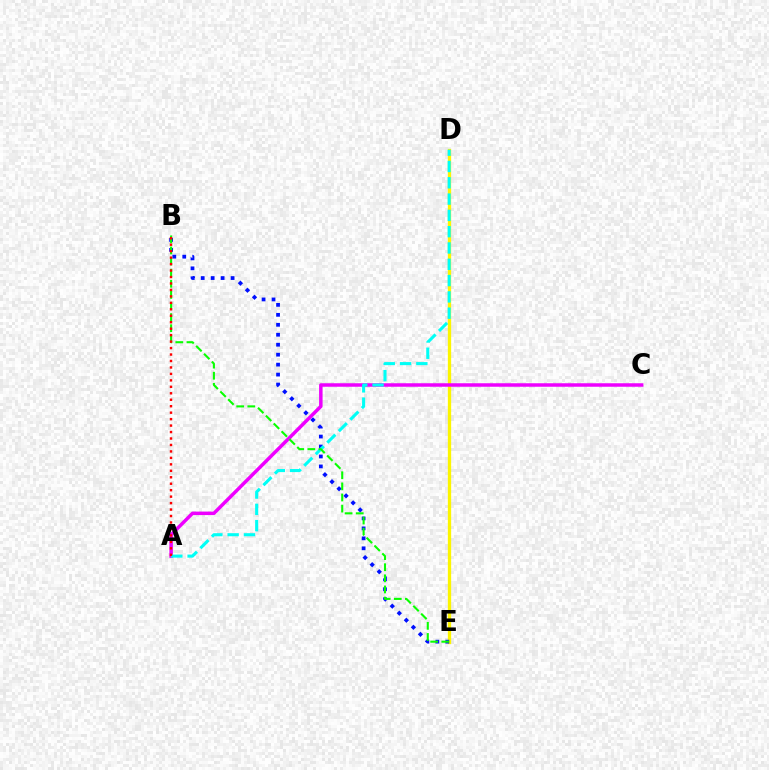{('D', 'E'): [{'color': '#fcf500', 'line_style': 'solid', 'thickness': 2.38}], ('B', 'E'): [{'color': '#0010ff', 'line_style': 'dotted', 'thickness': 2.71}, {'color': '#08ff00', 'line_style': 'dashed', 'thickness': 1.51}], ('A', 'C'): [{'color': '#ee00ff', 'line_style': 'solid', 'thickness': 2.51}], ('A', 'D'): [{'color': '#00fff6', 'line_style': 'dashed', 'thickness': 2.21}], ('A', 'B'): [{'color': '#ff0000', 'line_style': 'dotted', 'thickness': 1.76}]}